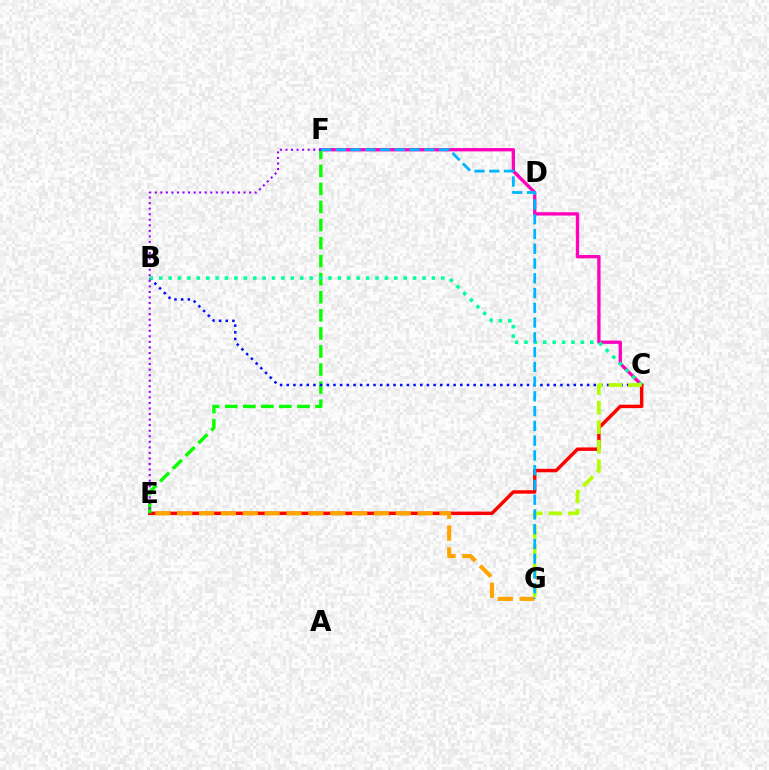{('C', 'F'): [{'color': '#ff00bd', 'line_style': 'solid', 'thickness': 2.39}], ('C', 'E'): [{'color': '#ff0000', 'line_style': 'solid', 'thickness': 2.48}], ('E', 'G'): [{'color': '#ffa500', 'line_style': 'dashed', 'thickness': 2.97}], ('E', 'F'): [{'color': '#08ff00', 'line_style': 'dashed', 'thickness': 2.45}, {'color': '#9b00ff', 'line_style': 'dotted', 'thickness': 1.51}], ('B', 'C'): [{'color': '#0010ff', 'line_style': 'dotted', 'thickness': 1.81}, {'color': '#00ff9d', 'line_style': 'dotted', 'thickness': 2.56}], ('C', 'G'): [{'color': '#b3ff00', 'line_style': 'dashed', 'thickness': 2.65}], ('F', 'G'): [{'color': '#00b5ff', 'line_style': 'dashed', 'thickness': 2.01}]}